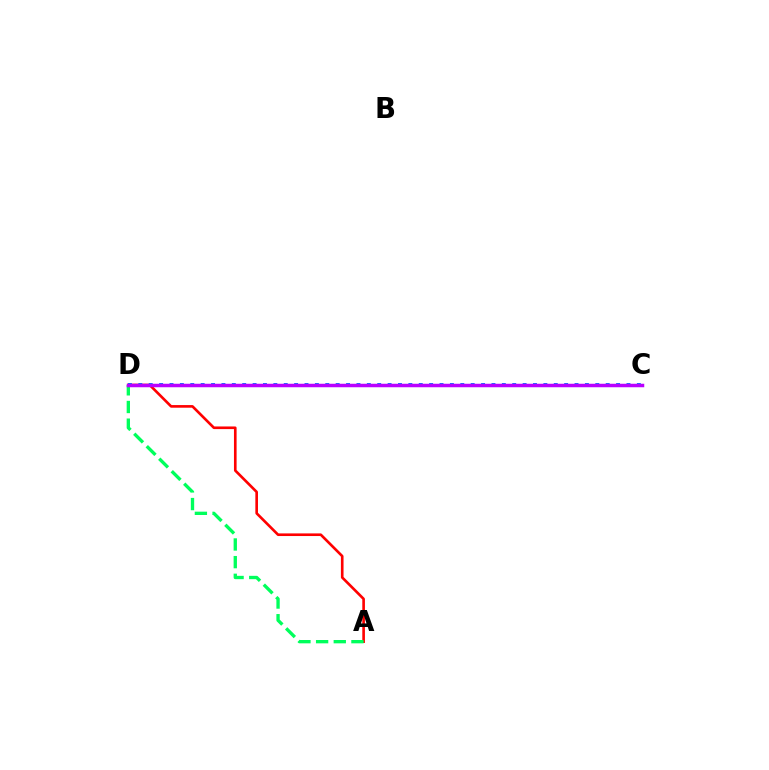{('A', 'D'): [{'color': '#ff0000', 'line_style': 'solid', 'thickness': 1.9}, {'color': '#00ff5c', 'line_style': 'dashed', 'thickness': 2.4}], ('C', 'D'): [{'color': '#d1ff00', 'line_style': 'dashed', 'thickness': 2.04}, {'color': '#0074ff', 'line_style': 'dotted', 'thickness': 2.82}, {'color': '#b900ff', 'line_style': 'solid', 'thickness': 2.51}]}